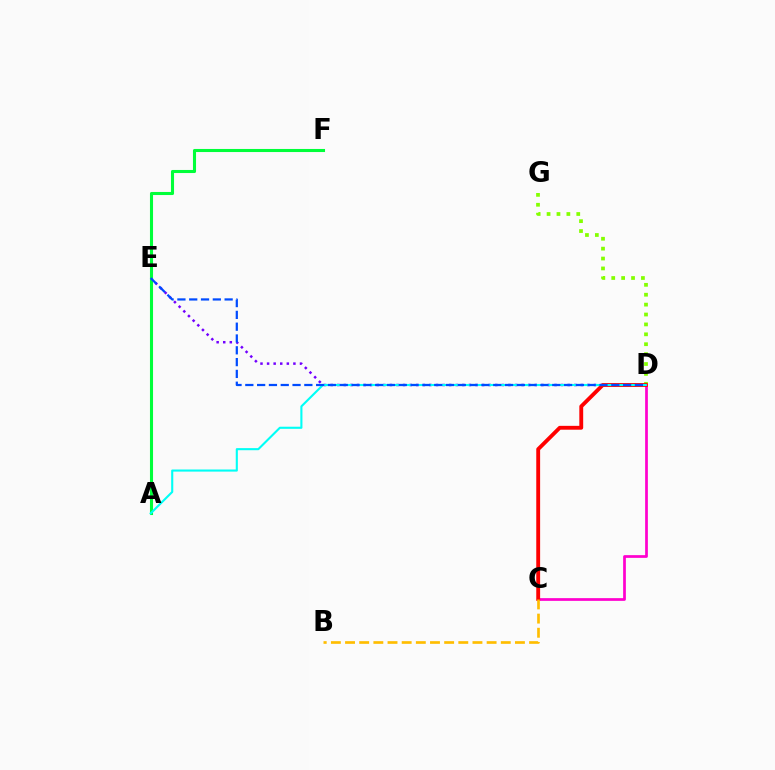{('D', 'E'): [{'color': '#7200ff', 'line_style': 'dotted', 'thickness': 1.79}, {'color': '#004bff', 'line_style': 'dashed', 'thickness': 1.6}], ('D', 'G'): [{'color': '#84ff00', 'line_style': 'dotted', 'thickness': 2.69}], ('C', 'D'): [{'color': '#ff00cf', 'line_style': 'solid', 'thickness': 1.96}, {'color': '#ff0000', 'line_style': 'solid', 'thickness': 2.78}], ('A', 'F'): [{'color': '#00ff39', 'line_style': 'solid', 'thickness': 2.22}], ('A', 'D'): [{'color': '#00fff6', 'line_style': 'solid', 'thickness': 1.52}], ('B', 'C'): [{'color': '#ffbd00', 'line_style': 'dashed', 'thickness': 1.92}]}